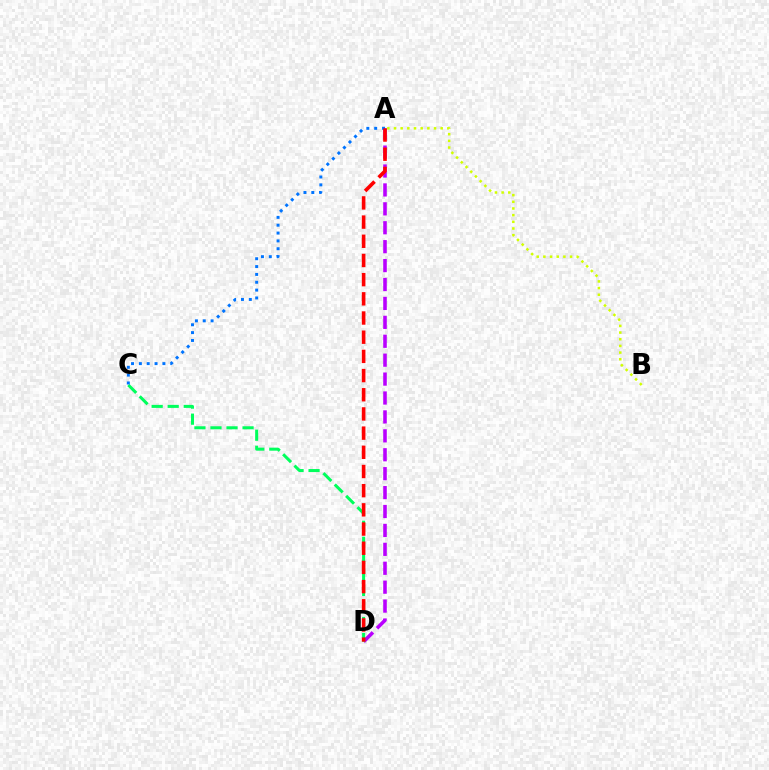{('A', 'D'): [{'color': '#b900ff', 'line_style': 'dashed', 'thickness': 2.57}, {'color': '#ff0000', 'line_style': 'dashed', 'thickness': 2.61}], ('A', 'B'): [{'color': '#d1ff00', 'line_style': 'dotted', 'thickness': 1.81}], ('C', 'D'): [{'color': '#00ff5c', 'line_style': 'dashed', 'thickness': 2.18}], ('A', 'C'): [{'color': '#0074ff', 'line_style': 'dotted', 'thickness': 2.13}]}